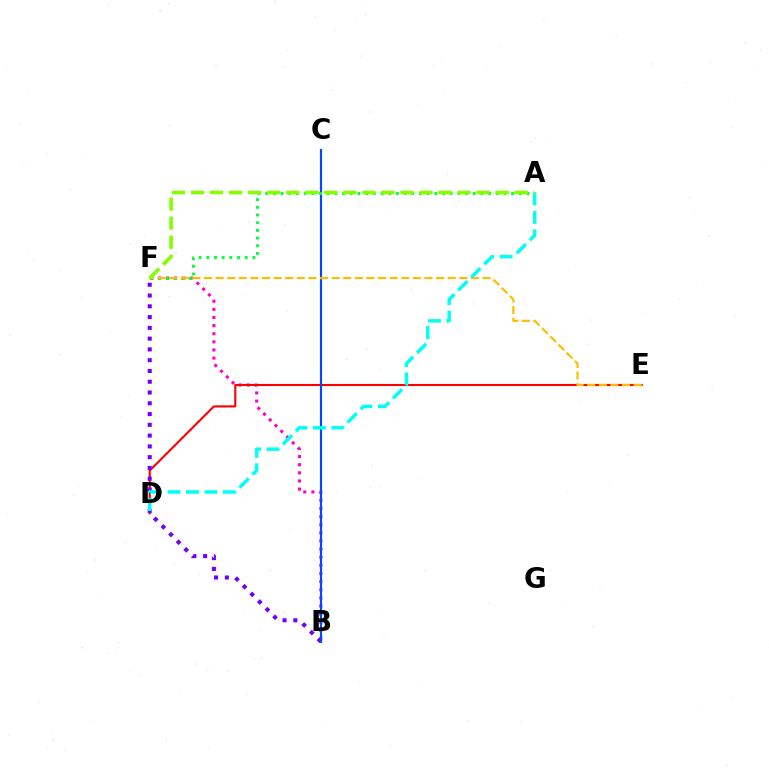{('B', 'F'): [{'color': '#ff00cf', 'line_style': 'dotted', 'thickness': 2.21}, {'color': '#7200ff', 'line_style': 'dotted', 'thickness': 2.93}], ('D', 'E'): [{'color': '#ff0000', 'line_style': 'solid', 'thickness': 1.51}], ('B', 'C'): [{'color': '#004bff', 'line_style': 'solid', 'thickness': 1.56}], ('A', 'F'): [{'color': '#00ff39', 'line_style': 'dotted', 'thickness': 2.09}, {'color': '#84ff00', 'line_style': 'dashed', 'thickness': 2.59}], ('E', 'F'): [{'color': '#ffbd00', 'line_style': 'dashed', 'thickness': 1.58}], ('A', 'D'): [{'color': '#00fff6', 'line_style': 'dashed', 'thickness': 2.51}]}